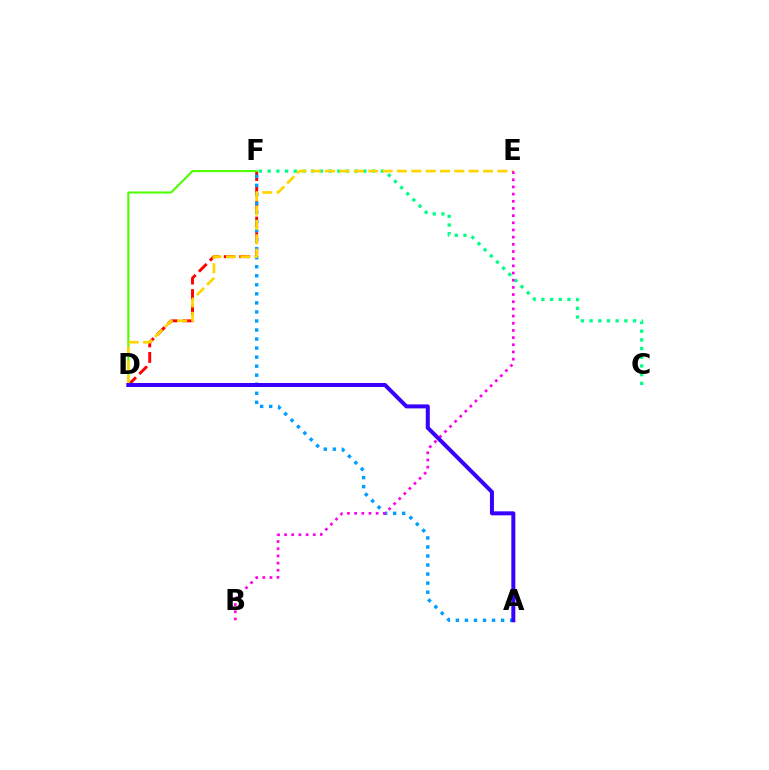{('D', 'F'): [{'color': '#ff0000', 'line_style': 'dashed', 'thickness': 2.11}, {'color': '#4fff00', 'line_style': 'solid', 'thickness': 1.52}], ('C', 'F'): [{'color': '#00ff86', 'line_style': 'dotted', 'thickness': 2.36}], ('A', 'F'): [{'color': '#009eff', 'line_style': 'dotted', 'thickness': 2.46}], ('D', 'E'): [{'color': '#ffd500', 'line_style': 'dashed', 'thickness': 1.95}], ('B', 'E'): [{'color': '#ff00ed', 'line_style': 'dotted', 'thickness': 1.95}], ('A', 'D'): [{'color': '#3700ff', 'line_style': 'solid', 'thickness': 2.88}]}